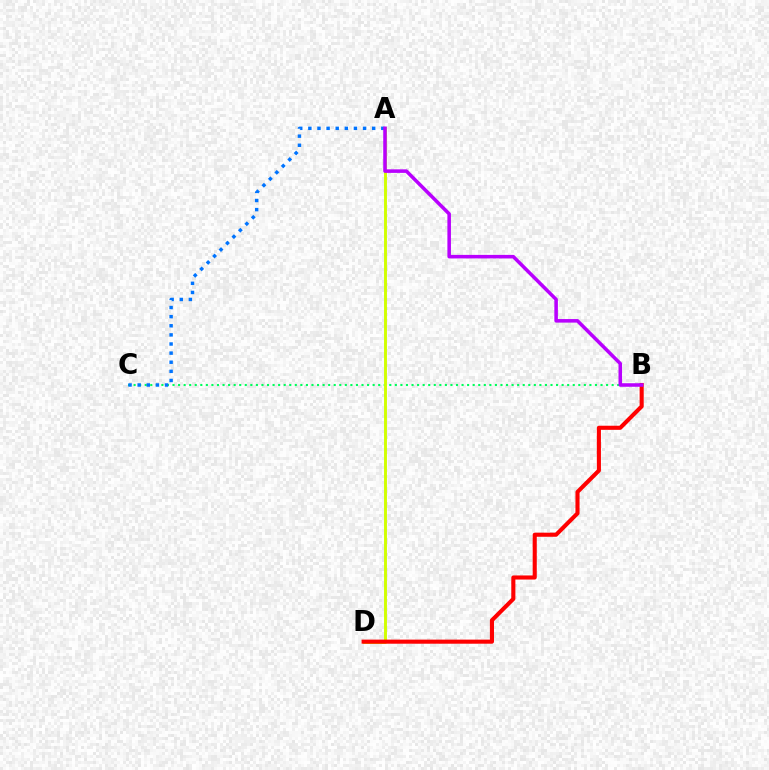{('B', 'C'): [{'color': '#00ff5c', 'line_style': 'dotted', 'thickness': 1.51}], ('A', 'D'): [{'color': '#d1ff00', 'line_style': 'solid', 'thickness': 2.09}], ('B', 'D'): [{'color': '#ff0000', 'line_style': 'solid', 'thickness': 2.95}], ('A', 'C'): [{'color': '#0074ff', 'line_style': 'dotted', 'thickness': 2.48}], ('A', 'B'): [{'color': '#b900ff', 'line_style': 'solid', 'thickness': 2.55}]}